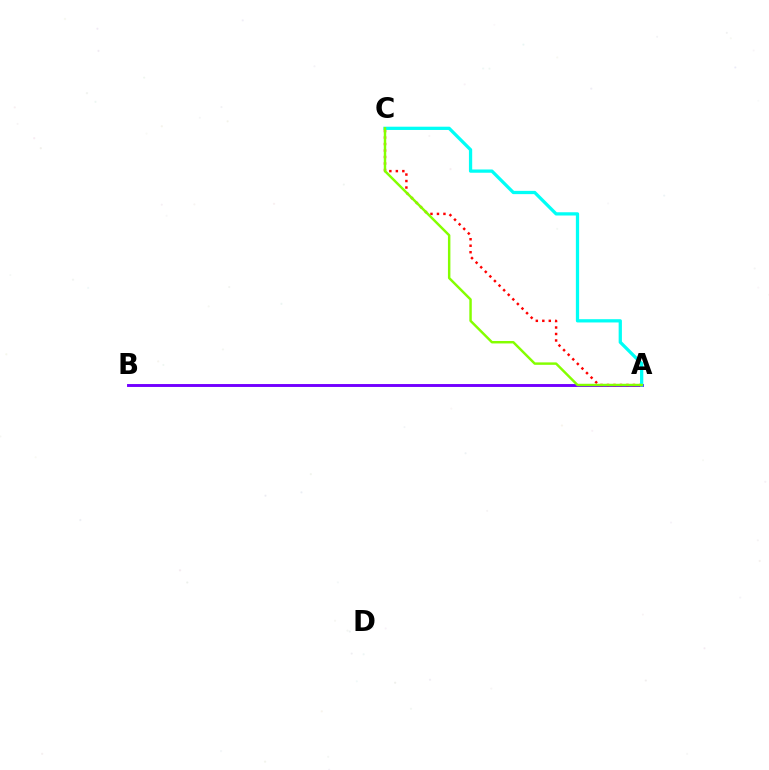{('A', 'B'): [{'color': '#7200ff', 'line_style': 'solid', 'thickness': 2.09}], ('A', 'C'): [{'color': '#ff0000', 'line_style': 'dotted', 'thickness': 1.76}, {'color': '#00fff6', 'line_style': 'solid', 'thickness': 2.35}, {'color': '#84ff00', 'line_style': 'solid', 'thickness': 1.76}]}